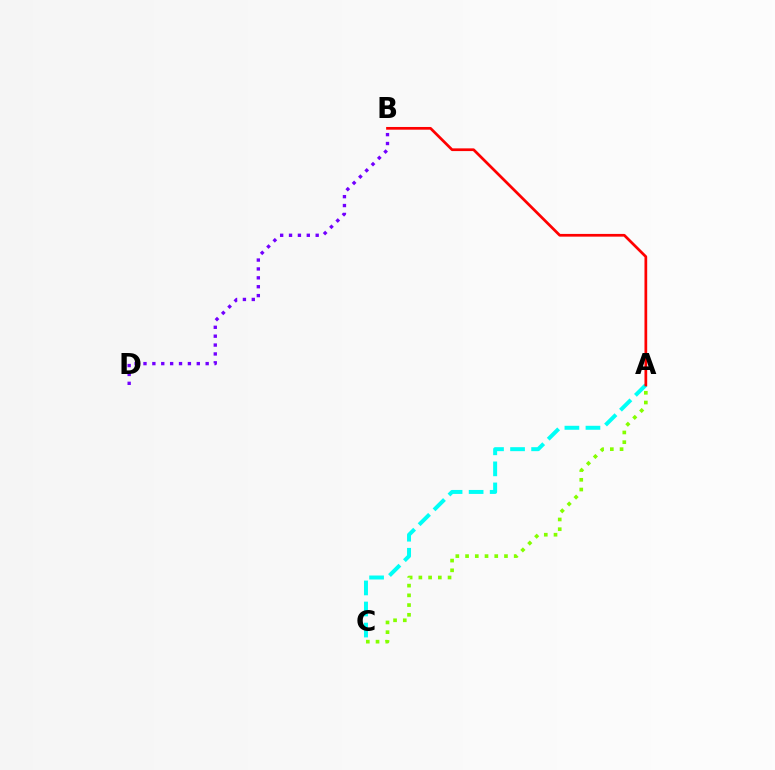{('B', 'D'): [{'color': '#7200ff', 'line_style': 'dotted', 'thickness': 2.41}], ('A', 'C'): [{'color': '#00fff6', 'line_style': 'dashed', 'thickness': 2.86}, {'color': '#84ff00', 'line_style': 'dotted', 'thickness': 2.64}], ('A', 'B'): [{'color': '#ff0000', 'line_style': 'solid', 'thickness': 1.96}]}